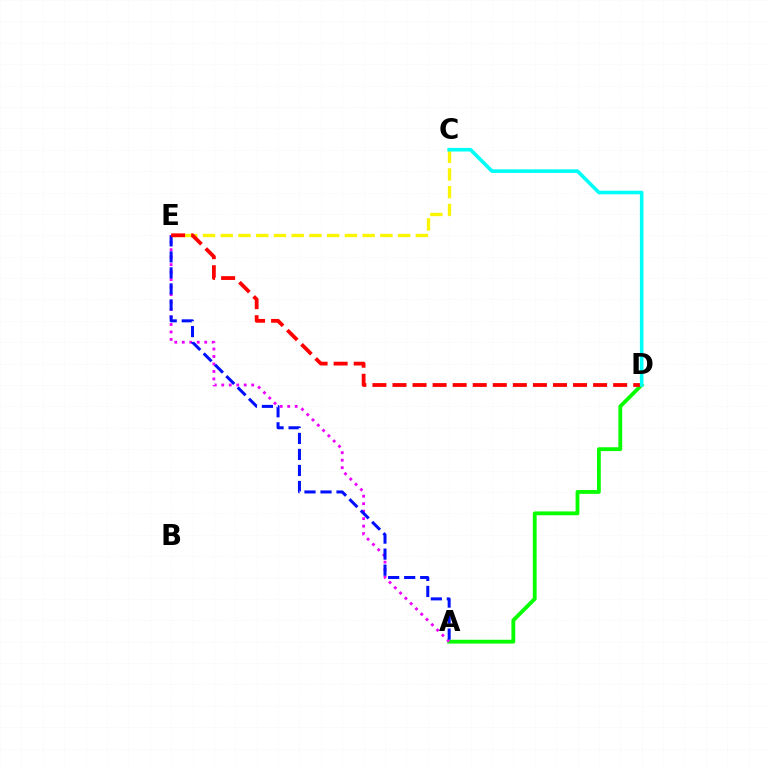{('A', 'D'): [{'color': '#08ff00', 'line_style': 'solid', 'thickness': 2.75}], ('C', 'E'): [{'color': '#fcf500', 'line_style': 'dashed', 'thickness': 2.41}], ('A', 'E'): [{'color': '#ee00ff', 'line_style': 'dotted', 'thickness': 2.03}, {'color': '#0010ff', 'line_style': 'dashed', 'thickness': 2.18}], ('D', 'E'): [{'color': '#ff0000', 'line_style': 'dashed', 'thickness': 2.73}], ('C', 'D'): [{'color': '#00fff6', 'line_style': 'solid', 'thickness': 2.58}]}